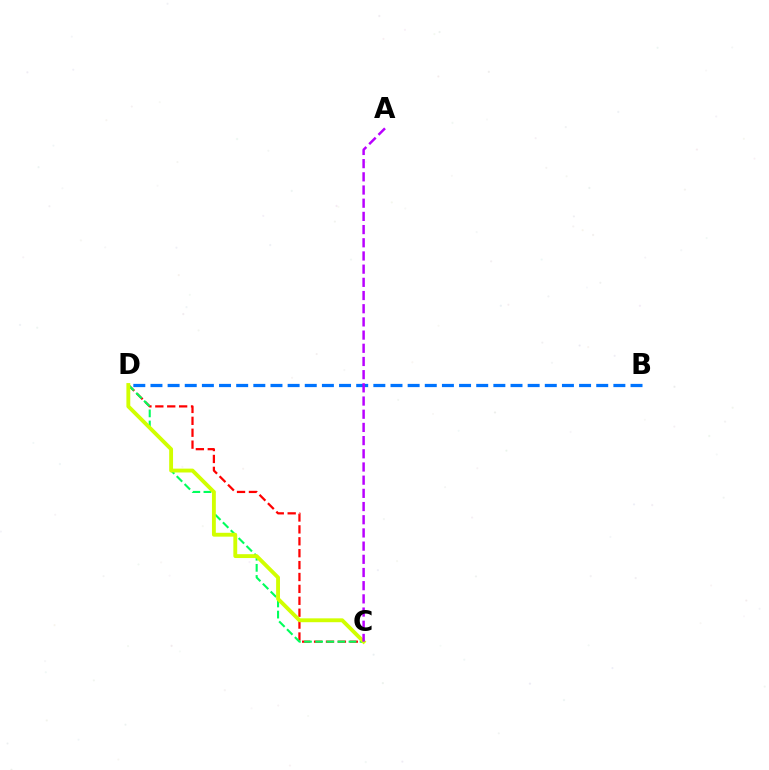{('C', 'D'): [{'color': '#ff0000', 'line_style': 'dashed', 'thickness': 1.62}, {'color': '#00ff5c', 'line_style': 'dashed', 'thickness': 1.51}, {'color': '#d1ff00', 'line_style': 'solid', 'thickness': 2.78}], ('B', 'D'): [{'color': '#0074ff', 'line_style': 'dashed', 'thickness': 2.33}], ('A', 'C'): [{'color': '#b900ff', 'line_style': 'dashed', 'thickness': 1.79}]}